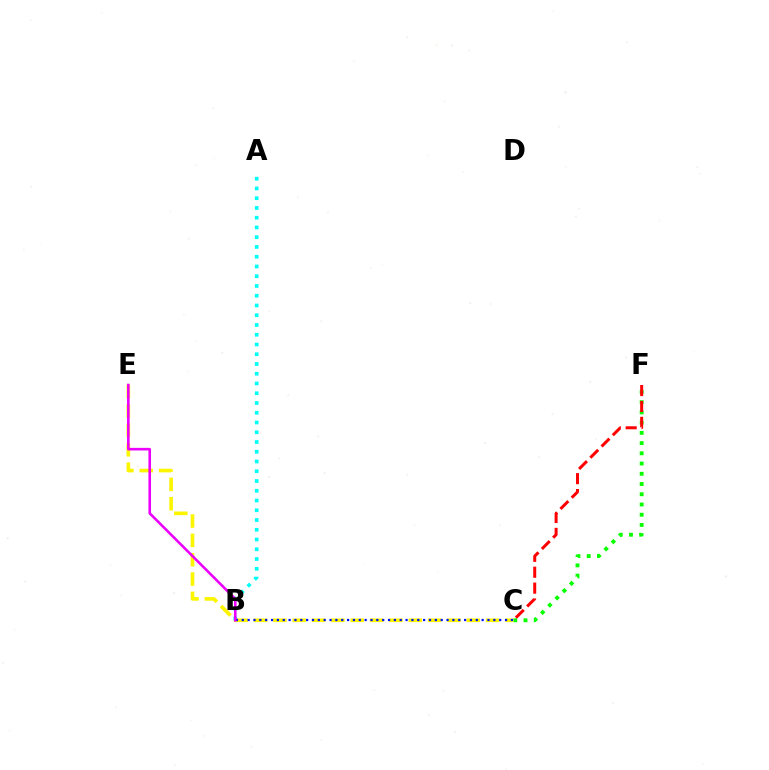{('C', 'F'): [{'color': '#08ff00', 'line_style': 'dotted', 'thickness': 2.78}, {'color': '#ff0000', 'line_style': 'dashed', 'thickness': 2.16}], ('C', 'E'): [{'color': '#fcf500', 'line_style': 'dashed', 'thickness': 2.63}], ('A', 'B'): [{'color': '#00fff6', 'line_style': 'dotted', 'thickness': 2.65}], ('B', 'C'): [{'color': '#0010ff', 'line_style': 'dotted', 'thickness': 1.59}], ('B', 'E'): [{'color': '#ee00ff', 'line_style': 'solid', 'thickness': 1.88}]}